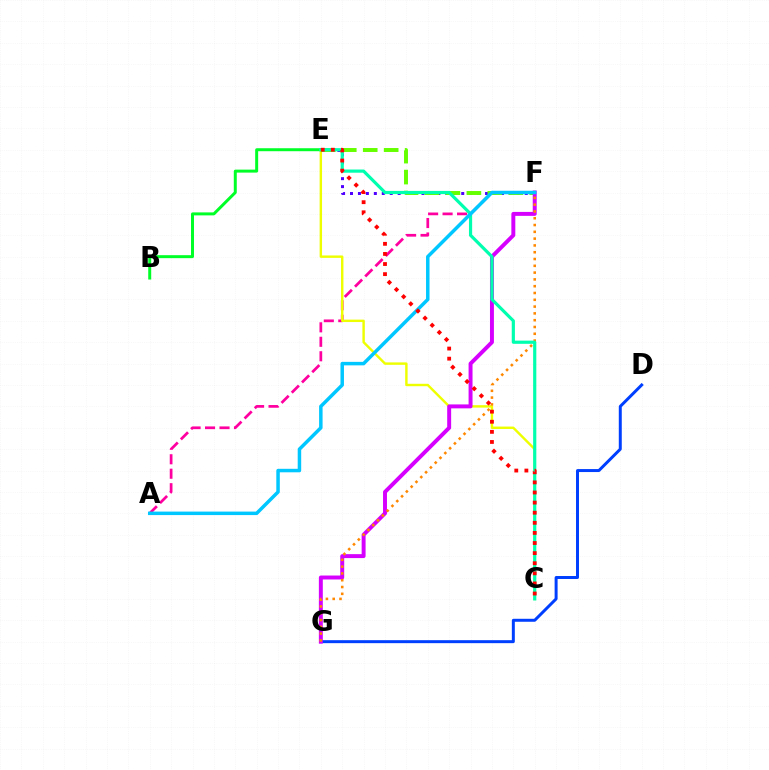{('D', 'G'): [{'color': '#003fff', 'line_style': 'solid', 'thickness': 2.14}], ('E', 'F'): [{'color': '#4f00ff', 'line_style': 'dotted', 'thickness': 2.16}, {'color': '#66ff00', 'line_style': 'dashed', 'thickness': 2.85}], ('A', 'F'): [{'color': '#ff00a0', 'line_style': 'dashed', 'thickness': 1.97}, {'color': '#00c7ff', 'line_style': 'solid', 'thickness': 2.51}], ('C', 'E'): [{'color': '#eeff00', 'line_style': 'solid', 'thickness': 1.74}, {'color': '#00ffaf', 'line_style': 'solid', 'thickness': 2.29}, {'color': '#ff0000', 'line_style': 'dotted', 'thickness': 2.74}], ('B', 'E'): [{'color': '#00ff27', 'line_style': 'solid', 'thickness': 2.15}], ('F', 'G'): [{'color': '#d600ff', 'line_style': 'solid', 'thickness': 2.84}, {'color': '#ff8800', 'line_style': 'dotted', 'thickness': 1.85}]}